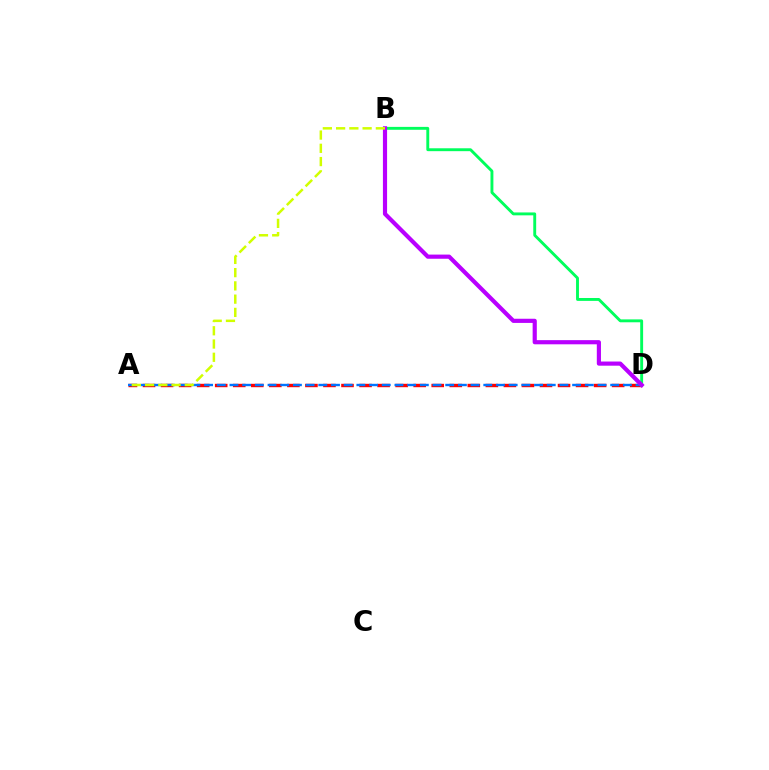{('A', 'D'): [{'color': '#ff0000', 'line_style': 'dashed', 'thickness': 2.45}, {'color': '#0074ff', 'line_style': 'dashed', 'thickness': 1.72}], ('B', 'D'): [{'color': '#00ff5c', 'line_style': 'solid', 'thickness': 2.08}, {'color': '#b900ff', 'line_style': 'solid', 'thickness': 3.0}], ('A', 'B'): [{'color': '#d1ff00', 'line_style': 'dashed', 'thickness': 1.8}]}